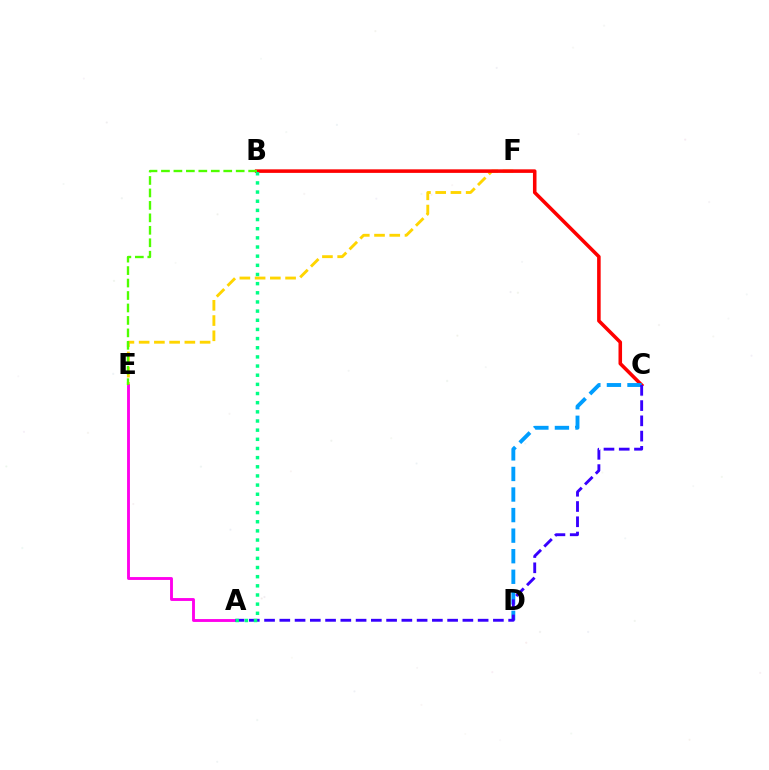{('E', 'F'): [{'color': '#ffd500', 'line_style': 'dashed', 'thickness': 2.07}], ('B', 'C'): [{'color': '#ff0000', 'line_style': 'solid', 'thickness': 2.56}], ('A', 'E'): [{'color': '#ff00ed', 'line_style': 'solid', 'thickness': 2.07}], ('B', 'E'): [{'color': '#4fff00', 'line_style': 'dashed', 'thickness': 1.69}], ('C', 'D'): [{'color': '#009eff', 'line_style': 'dashed', 'thickness': 2.79}], ('A', 'C'): [{'color': '#3700ff', 'line_style': 'dashed', 'thickness': 2.07}], ('A', 'B'): [{'color': '#00ff86', 'line_style': 'dotted', 'thickness': 2.49}]}